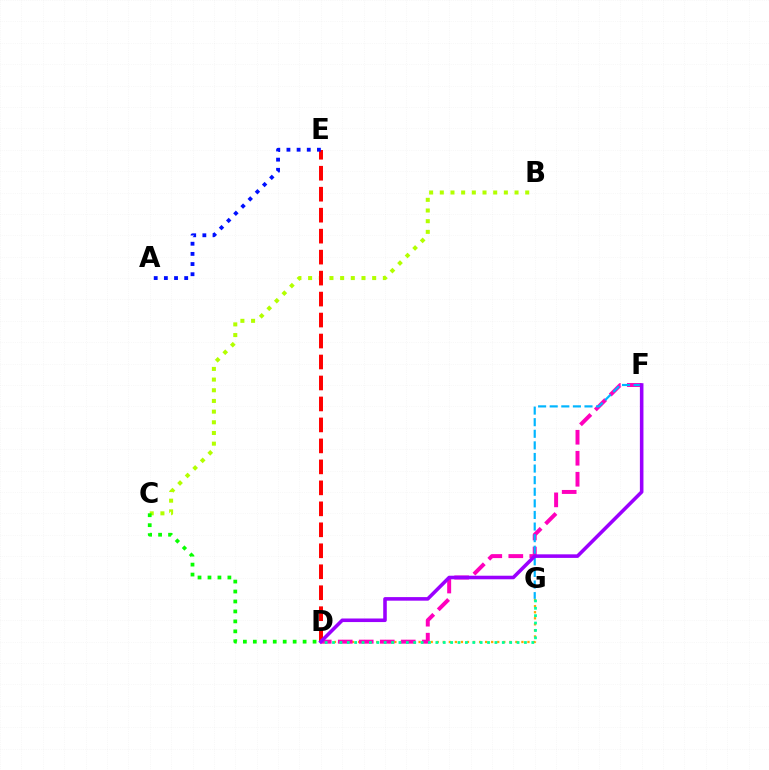{('D', 'G'): [{'color': '#ffa500', 'line_style': 'dotted', 'thickness': 1.64}, {'color': '#00ff9d', 'line_style': 'dotted', 'thickness': 2.01}], ('B', 'C'): [{'color': '#b3ff00', 'line_style': 'dotted', 'thickness': 2.9}], ('D', 'F'): [{'color': '#ff00bd', 'line_style': 'dashed', 'thickness': 2.85}, {'color': '#9b00ff', 'line_style': 'solid', 'thickness': 2.57}], ('C', 'D'): [{'color': '#08ff00', 'line_style': 'dotted', 'thickness': 2.7}], ('D', 'E'): [{'color': '#ff0000', 'line_style': 'dashed', 'thickness': 2.85}], ('F', 'G'): [{'color': '#00b5ff', 'line_style': 'dashed', 'thickness': 1.58}], ('A', 'E'): [{'color': '#0010ff', 'line_style': 'dotted', 'thickness': 2.76}]}